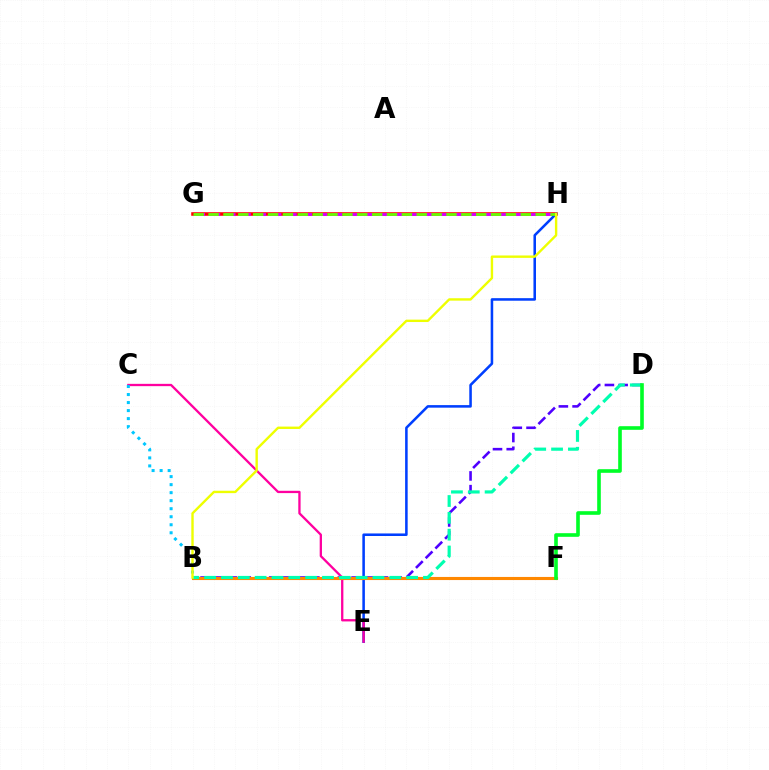{('G', 'H'): [{'color': '#ff0000', 'line_style': 'solid', 'thickness': 2.56}, {'color': '#d600ff', 'line_style': 'dashed', 'thickness': 2.08}, {'color': '#66ff00', 'line_style': 'dashed', 'thickness': 2.02}], ('B', 'D'): [{'color': '#4f00ff', 'line_style': 'dashed', 'thickness': 1.87}, {'color': '#00ffaf', 'line_style': 'dashed', 'thickness': 2.29}], ('E', 'H'): [{'color': '#003fff', 'line_style': 'solid', 'thickness': 1.84}], ('C', 'E'): [{'color': '#ff00a0', 'line_style': 'solid', 'thickness': 1.66}], ('B', 'F'): [{'color': '#ff8800', 'line_style': 'solid', 'thickness': 2.23}], ('B', 'C'): [{'color': '#00c7ff', 'line_style': 'dotted', 'thickness': 2.18}], ('B', 'H'): [{'color': '#eeff00', 'line_style': 'solid', 'thickness': 1.72}], ('D', 'F'): [{'color': '#00ff27', 'line_style': 'solid', 'thickness': 2.61}]}